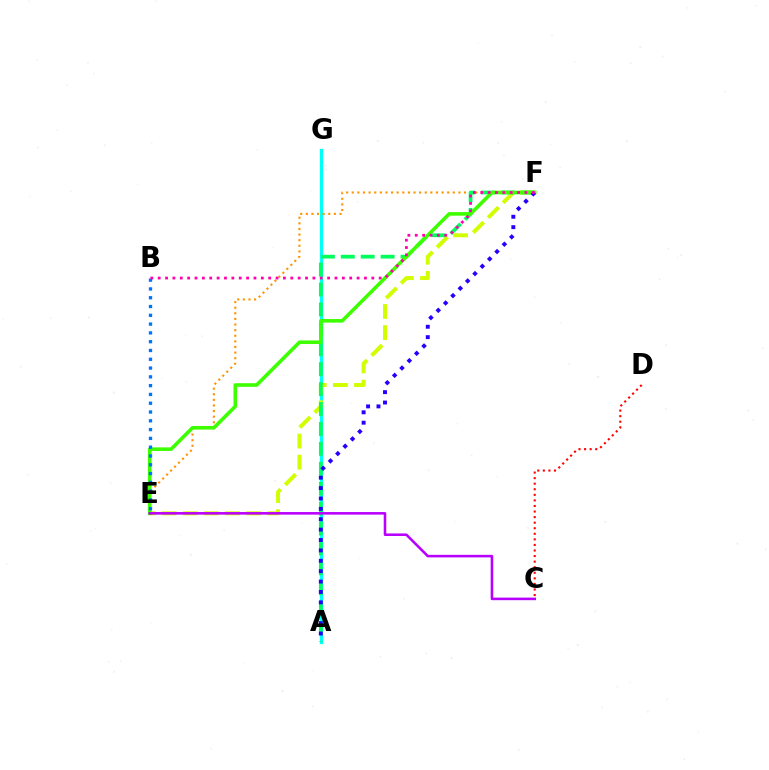{('A', 'G'): [{'color': '#00fff6', 'line_style': 'solid', 'thickness': 2.36}], ('E', 'F'): [{'color': '#d1ff00', 'line_style': 'dashed', 'thickness': 2.87}, {'color': '#ff9400', 'line_style': 'dotted', 'thickness': 1.52}, {'color': '#3dff00', 'line_style': 'solid', 'thickness': 2.59}], ('A', 'F'): [{'color': '#00ff5c', 'line_style': 'dashed', 'thickness': 2.71}, {'color': '#2500ff', 'line_style': 'dotted', 'thickness': 2.82}], ('C', 'D'): [{'color': '#ff0000', 'line_style': 'dotted', 'thickness': 1.51}], ('C', 'E'): [{'color': '#b900ff', 'line_style': 'solid', 'thickness': 1.85}], ('B', 'E'): [{'color': '#0074ff', 'line_style': 'dotted', 'thickness': 2.39}], ('B', 'F'): [{'color': '#ff00ac', 'line_style': 'dotted', 'thickness': 2.0}]}